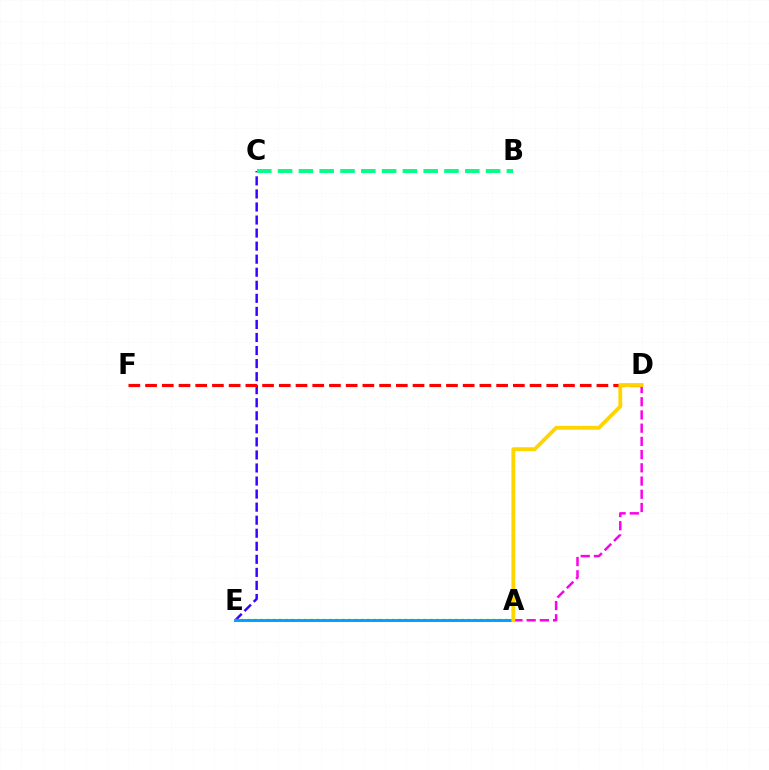{('C', 'E'): [{'color': '#3700ff', 'line_style': 'dashed', 'thickness': 1.77}], ('B', 'C'): [{'color': '#00ff86', 'line_style': 'dashed', 'thickness': 2.83}], ('A', 'E'): [{'color': '#4fff00', 'line_style': 'dotted', 'thickness': 1.71}, {'color': '#009eff', 'line_style': 'solid', 'thickness': 2.09}], ('D', 'F'): [{'color': '#ff0000', 'line_style': 'dashed', 'thickness': 2.27}], ('A', 'D'): [{'color': '#ff00ed', 'line_style': 'dashed', 'thickness': 1.8}, {'color': '#ffd500', 'line_style': 'solid', 'thickness': 2.75}]}